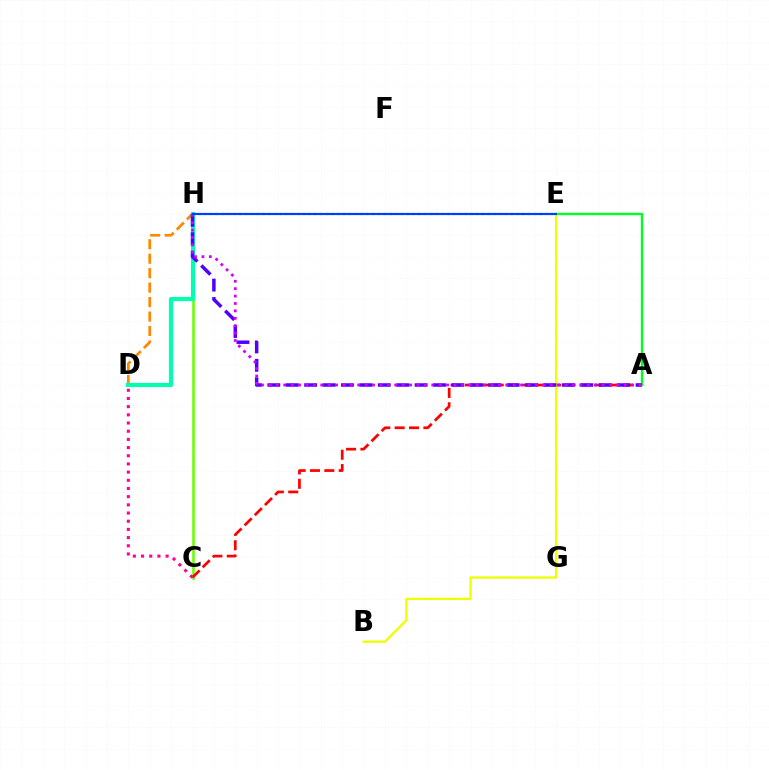{('C', 'H'): [{'color': '#66ff00', 'line_style': 'solid', 'thickness': 1.83}], ('A', 'C'): [{'color': '#ff0000', 'line_style': 'dashed', 'thickness': 1.95}], ('A', 'E'): [{'color': '#00ff27', 'line_style': 'solid', 'thickness': 1.72}], ('D', 'H'): [{'color': '#ff8800', 'line_style': 'dashed', 'thickness': 1.96}, {'color': '#00ffaf', 'line_style': 'solid', 'thickness': 2.99}], ('B', 'E'): [{'color': '#eeff00', 'line_style': 'solid', 'thickness': 1.67}], ('A', 'H'): [{'color': '#4f00ff', 'line_style': 'dashed', 'thickness': 2.5}, {'color': '#d600ff', 'line_style': 'dotted', 'thickness': 2.01}], ('E', 'H'): [{'color': '#00c7ff', 'line_style': 'dotted', 'thickness': 1.57}, {'color': '#003fff', 'line_style': 'solid', 'thickness': 1.56}], ('C', 'D'): [{'color': '#ff00a0', 'line_style': 'dotted', 'thickness': 2.22}]}